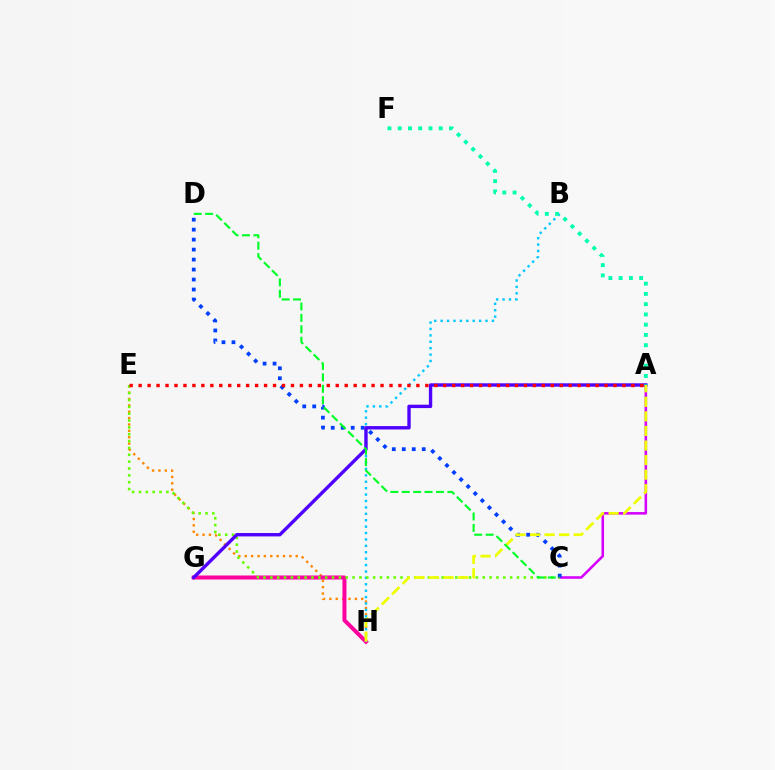{('E', 'H'): [{'color': '#ff8800', 'line_style': 'dotted', 'thickness': 1.73}], ('G', 'H'): [{'color': '#ff00a0', 'line_style': 'solid', 'thickness': 2.88}], ('B', 'H'): [{'color': '#00c7ff', 'line_style': 'dotted', 'thickness': 1.74}], ('A', 'C'): [{'color': '#d600ff', 'line_style': 'solid', 'thickness': 1.84}], ('C', 'E'): [{'color': '#66ff00', 'line_style': 'dotted', 'thickness': 1.86}], ('C', 'D'): [{'color': '#003fff', 'line_style': 'dotted', 'thickness': 2.71}, {'color': '#00ff27', 'line_style': 'dashed', 'thickness': 1.55}], ('A', 'G'): [{'color': '#4f00ff', 'line_style': 'solid', 'thickness': 2.43}], ('A', 'H'): [{'color': '#eeff00', 'line_style': 'dashed', 'thickness': 1.98}], ('A', 'F'): [{'color': '#00ffaf', 'line_style': 'dotted', 'thickness': 2.79}], ('A', 'E'): [{'color': '#ff0000', 'line_style': 'dotted', 'thickness': 2.43}]}